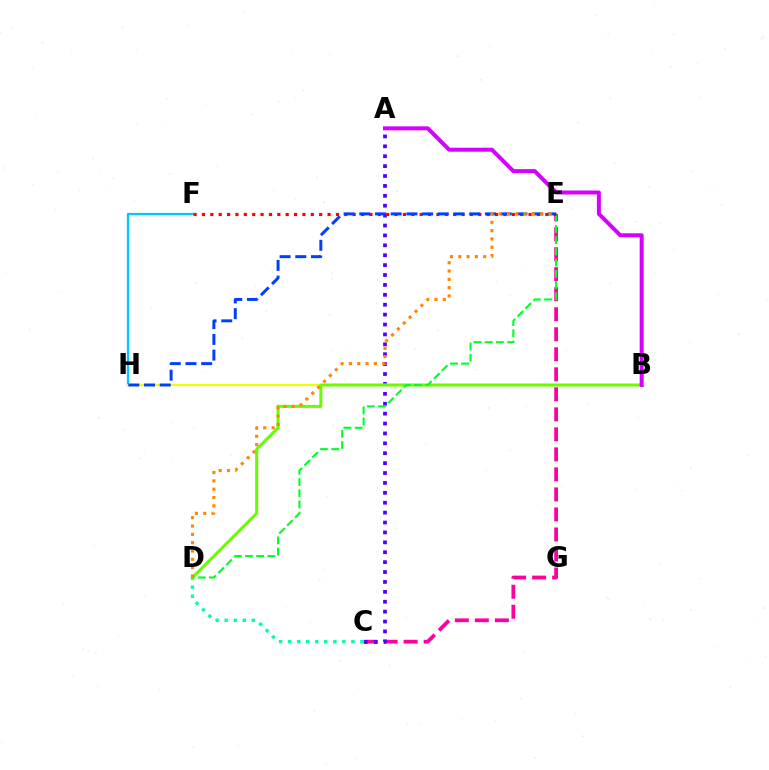{('F', 'H'): [{'color': '#00c7ff', 'line_style': 'solid', 'thickness': 1.63}], ('C', 'E'): [{'color': '#ff00a0', 'line_style': 'dashed', 'thickness': 2.72}], ('A', 'C'): [{'color': '#4f00ff', 'line_style': 'dotted', 'thickness': 2.69}], ('B', 'H'): [{'color': '#eeff00', 'line_style': 'solid', 'thickness': 1.56}], ('C', 'D'): [{'color': '#00ffaf', 'line_style': 'dotted', 'thickness': 2.46}], ('B', 'D'): [{'color': '#66ff00', 'line_style': 'solid', 'thickness': 2.16}], ('D', 'E'): [{'color': '#00ff27', 'line_style': 'dashed', 'thickness': 1.52}, {'color': '#ff8800', 'line_style': 'dotted', 'thickness': 2.26}], ('E', 'F'): [{'color': '#ff0000', 'line_style': 'dotted', 'thickness': 2.28}], ('A', 'B'): [{'color': '#d600ff', 'line_style': 'solid', 'thickness': 2.86}], ('E', 'H'): [{'color': '#003fff', 'line_style': 'dashed', 'thickness': 2.13}]}